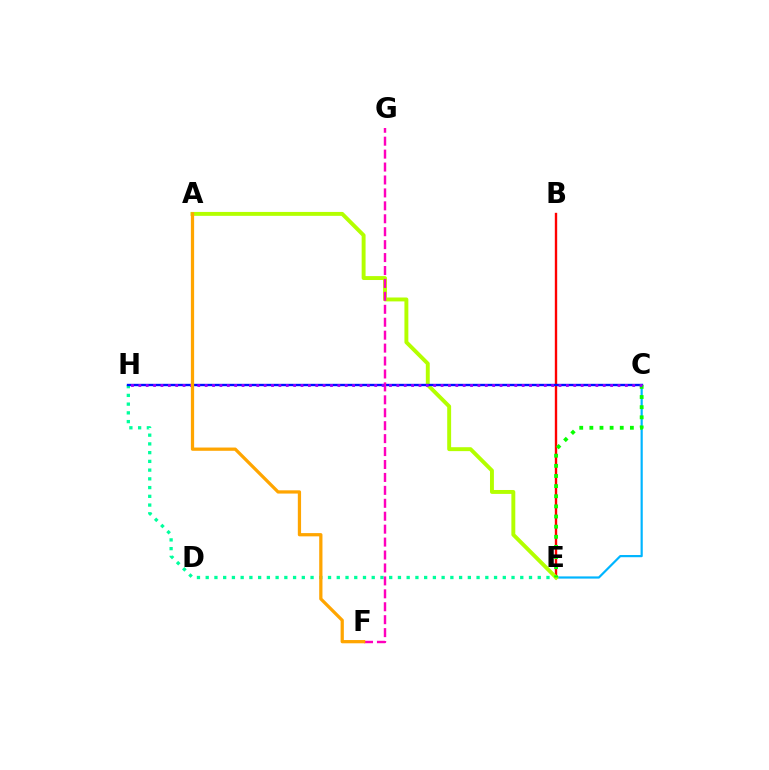{('E', 'H'): [{'color': '#00ff9d', 'line_style': 'dotted', 'thickness': 2.37}], ('B', 'E'): [{'color': '#ff0000', 'line_style': 'solid', 'thickness': 1.71}], ('C', 'E'): [{'color': '#00b5ff', 'line_style': 'solid', 'thickness': 1.58}, {'color': '#08ff00', 'line_style': 'dotted', 'thickness': 2.75}], ('A', 'E'): [{'color': '#b3ff00', 'line_style': 'solid', 'thickness': 2.82}], ('C', 'H'): [{'color': '#0010ff', 'line_style': 'solid', 'thickness': 1.71}, {'color': '#9b00ff', 'line_style': 'dotted', 'thickness': 2.0}], ('F', 'G'): [{'color': '#ff00bd', 'line_style': 'dashed', 'thickness': 1.76}], ('A', 'F'): [{'color': '#ffa500', 'line_style': 'solid', 'thickness': 2.34}]}